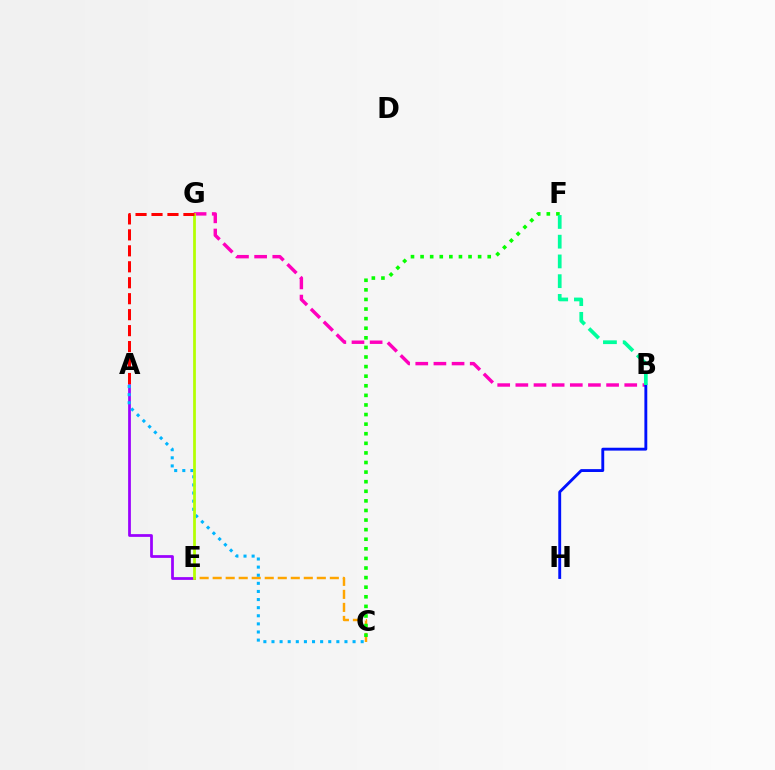{('C', 'E'): [{'color': '#ffa500', 'line_style': 'dashed', 'thickness': 1.77}], ('A', 'E'): [{'color': '#9b00ff', 'line_style': 'solid', 'thickness': 1.98}], ('A', 'C'): [{'color': '#00b5ff', 'line_style': 'dotted', 'thickness': 2.2}], ('C', 'F'): [{'color': '#08ff00', 'line_style': 'dotted', 'thickness': 2.61}], ('B', 'G'): [{'color': '#ff00bd', 'line_style': 'dashed', 'thickness': 2.47}], ('B', 'H'): [{'color': '#0010ff', 'line_style': 'solid', 'thickness': 2.07}], ('B', 'F'): [{'color': '#00ff9d', 'line_style': 'dashed', 'thickness': 2.68}], ('E', 'G'): [{'color': '#b3ff00', 'line_style': 'solid', 'thickness': 1.98}], ('A', 'G'): [{'color': '#ff0000', 'line_style': 'dashed', 'thickness': 2.17}]}